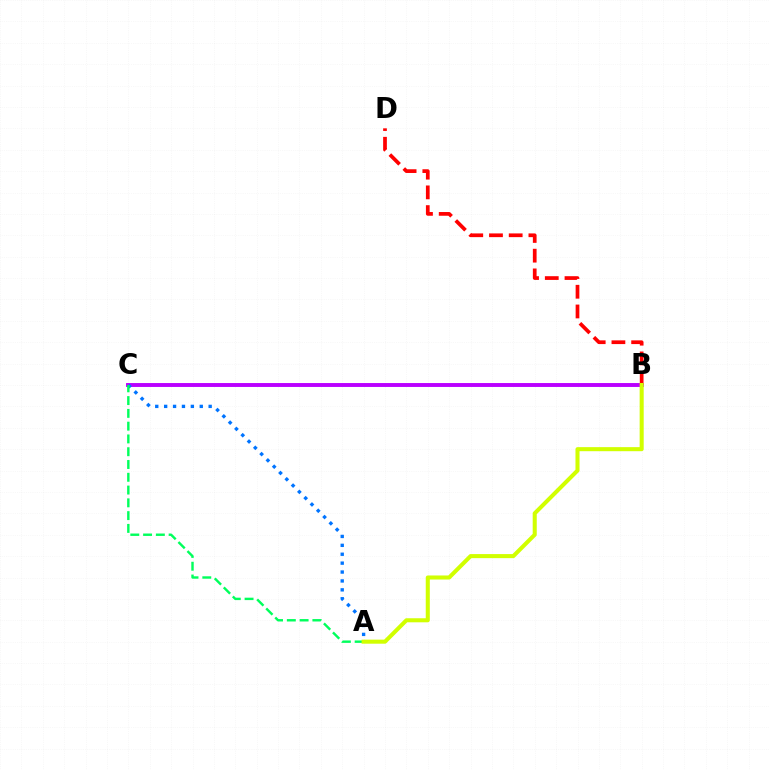{('B', 'C'): [{'color': '#b900ff', 'line_style': 'solid', 'thickness': 2.81}], ('A', 'C'): [{'color': '#0074ff', 'line_style': 'dotted', 'thickness': 2.42}, {'color': '#00ff5c', 'line_style': 'dashed', 'thickness': 1.74}], ('B', 'D'): [{'color': '#ff0000', 'line_style': 'dashed', 'thickness': 2.68}], ('A', 'B'): [{'color': '#d1ff00', 'line_style': 'solid', 'thickness': 2.92}]}